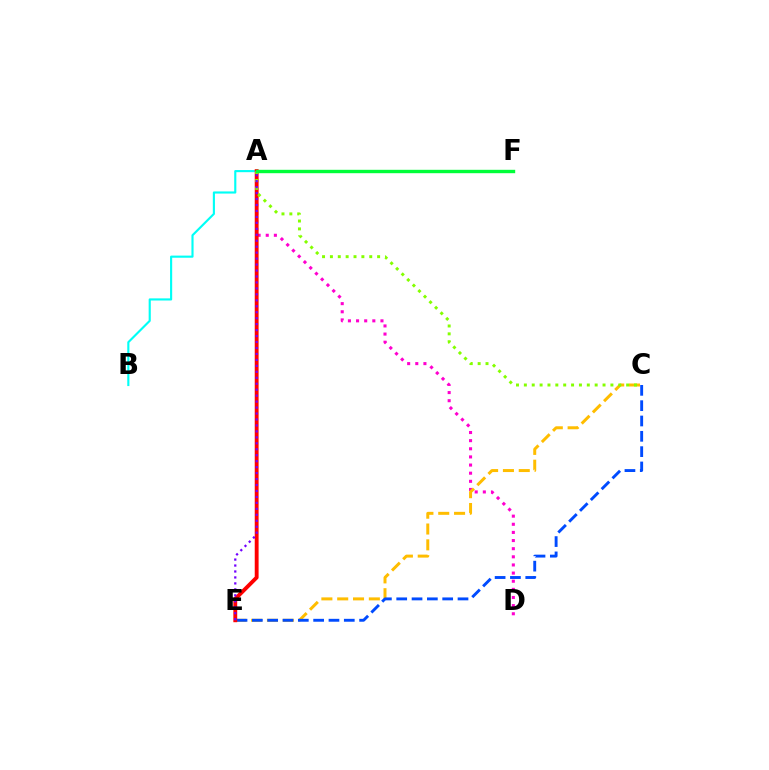{('A', 'D'): [{'color': '#ff00cf', 'line_style': 'dotted', 'thickness': 2.21}], ('A', 'B'): [{'color': '#00fff6', 'line_style': 'solid', 'thickness': 1.54}], ('C', 'E'): [{'color': '#ffbd00', 'line_style': 'dashed', 'thickness': 2.15}, {'color': '#004bff', 'line_style': 'dashed', 'thickness': 2.08}], ('A', 'E'): [{'color': '#ff0000', 'line_style': 'solid', 'thickness': 2.78}, {'color': '#7200ff', 'line_style': 'dotted', 'thickness': 1.62}], ('A', 'C'): [{'color': '#84ff00', 'line_style': 'dotted', 'thickness': 2.14}], ('A', 'F'): [{'color': '#00ff39', 'line_style': 'solid', 'thickness': 2.44}]}